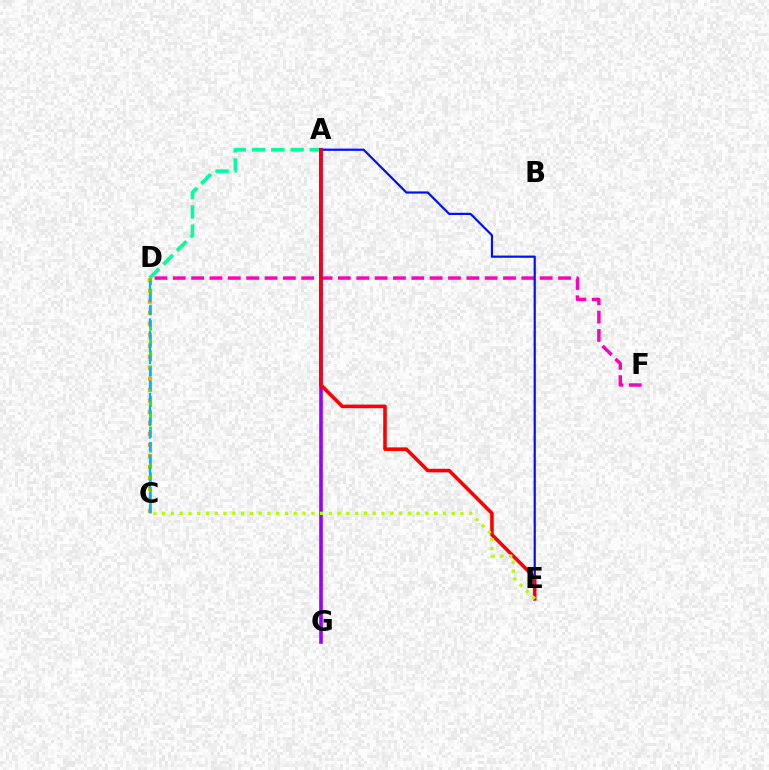{('A', 'D'): [{'color': '#00ff9d', 'line_style': 'dashed', 'thickness': 2.62}], ('C', 'D'): [{'color': '#ffa500', 'line_style': 'dotted', 'thickness': 2.99}, {'color': '#08ff00', 'line_style': 'dashed', 'thickness': 2.07}, {'color': '#00b5ff', 'line_style': 'dashed', 'thickness': 1.68}], ('D', 'F'): [{'color': '#ff00bd', 'line_style': 'dashed', 'thickness': 2.49}], ('A', 'G'): [{'color': '#9b00ff', 'line_style': 'solid', 'thickness': 2.61}], ('A', 'E'): [{'color': '#0010ff', 'line_style': 'solid', 'thickness': 1.59}, {'color': '#ff0000', 'line_style': 'solid', 'thickness': 2.58}], ('C', 'E'): [{'color': '#b3ff00', 'line_style': 'dotted', 'thickness': 2.38}]}